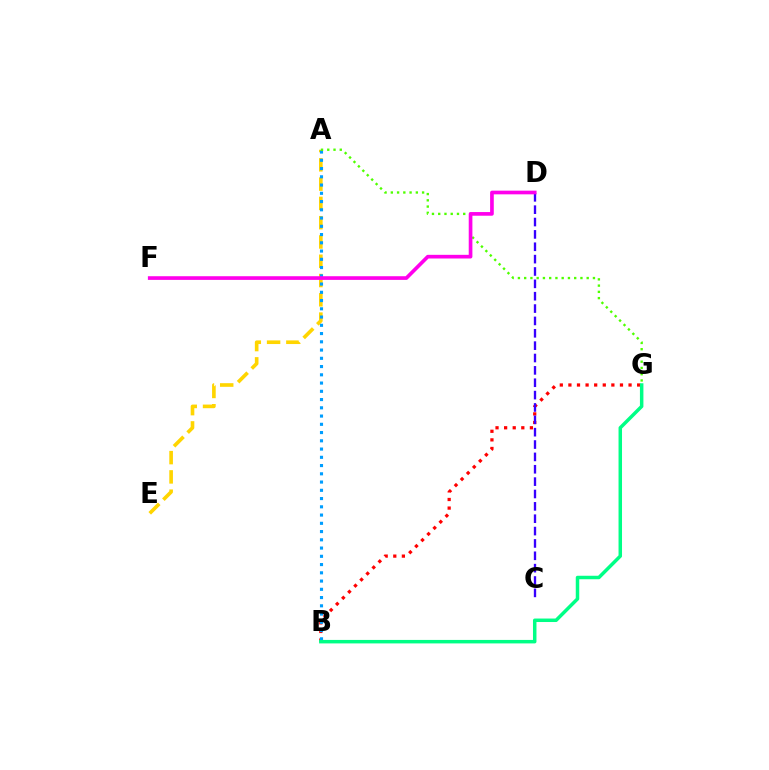{('B', 'G'): [{'color': '#ff0000', 'line_style': 'dotted', 'thickness': 2.33}, {'color': '#00ff86', 'line_style': 'solid', 'thickness': 2.51}], ('A', 'E'): [{'color': '#ffd500', 'line_style': 'dashed', 'thickness': 2.62}], ('C', 'D'): [{'color': '#3700ff', 'line_style': 'dashed', 'thickness': 1.68}], ('A', 'B'): [{'color': '#009eff', 'line_style': 'dotted', 'thickness': 2.24}], ('A', 'G'): [{'color': '#4fff00', 'line_style': 'dotted', 'thickness': 1.7}], ('D', 'F'): [{'color': '#ff00ed', 'line_style': 'solid', 'thickness': 2.64}]}